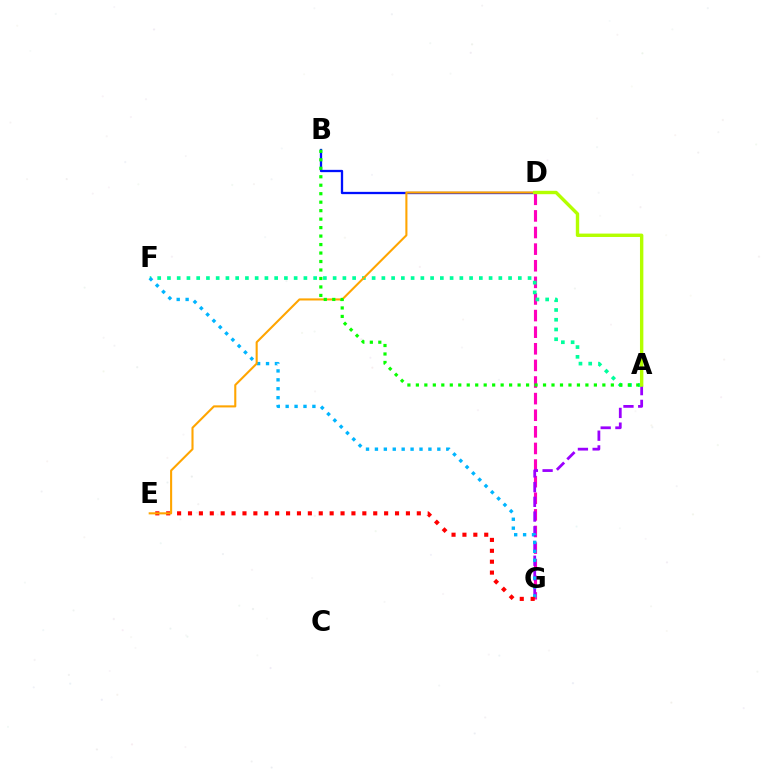{('D', 'G'): [{'color': '#ff00bd', 'line_style': 'dashed', 'thickness': 2.26}], ('A', 'G'): [{'color': '#9b00ff', 'line_style': 'dashed', 'thickness': 2.0}], ('A', 'F'): [{'color': '#00ff9d', 'line_style': 'dotted', 'thickness': 2.65}], ('B', 'D'): [{'color': '#0010ff', 'line_style': 'solid', 'thickness': 1.65}], ('F', 'G'): [{'color': '#00b5ff', 'line_style': 'dotted', 'thickness': 2.42}], ('E', 'G'): [{'color': '#ff0000', 'line_style': 'dotted', 'thickness': 2.96}], ('D', 'E'): [{'color': '#ffa500', 'line_style': 'solid', 'thickness': 1.51}], ('A', 'D'): [{'color': '#b3ff00', 'line_style': 'solid', 'thickness': 2.44}], ('A', 'B'): [{'color': '#08ff00', 'line_style': 'dotted', 'thickness': 2.3}]}